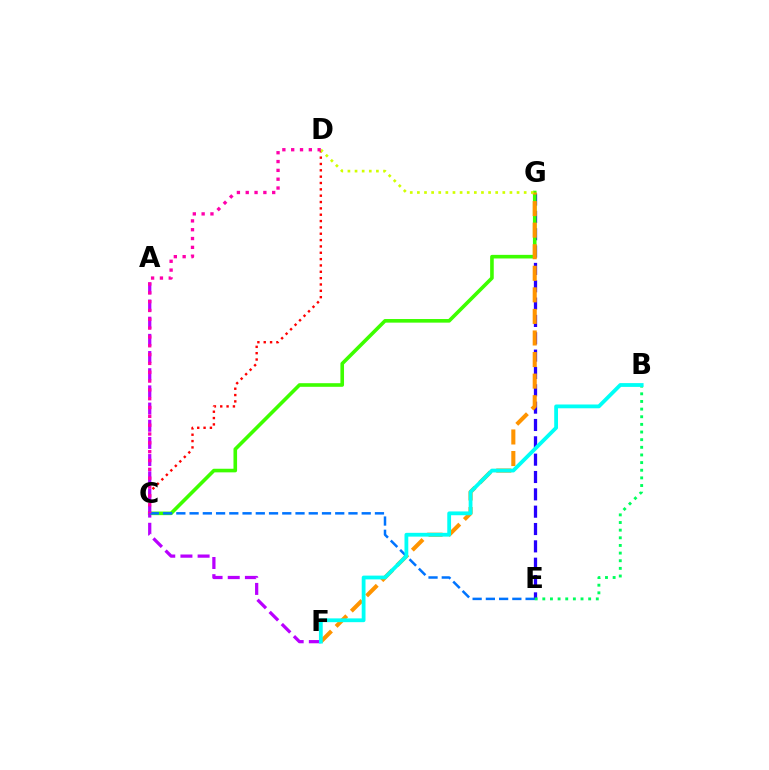{('E', 'G'): [{'color': '#2500ff', 'line_style': 'dashed', 'thickness': 2.36}], ('C', 'D'): [{'color': '#ff0000', 'line_style': 'dotted', 'thickness': 1.72}, {'color': '#ff00ac', 'line_style': 'dotted', 'thickness': 2.4}], ('C', 'G'): [{'color': '#3dff00', 'line_style': 'solid', 'thickness': 2.6}], ('F', 'G'): [{'color': '#ff9400', 'line_style': 'dashed', 'thickness': 2.93}], ('D', 'G'): [{'color': '#d1ff00', 'line_style': 'dotted', 'thickness': 1.93}], ('B', 'E'): [{'color': '#00ff5c', 'line_style': 'dotted', 'thickness': 2.08}], ('A', 'F'): [{'color': '#b900ff', 'line_style': 'dashed', 'thickness': 2.33}], ('C', 'E'): [{'color': '#0074ff', 'line_style': 'dashed', 'thickness': 1.8}], ('B', 'F'): [{'color': '#00fff6', 'line_style': 'solid', 'thickness': 2.73}]}